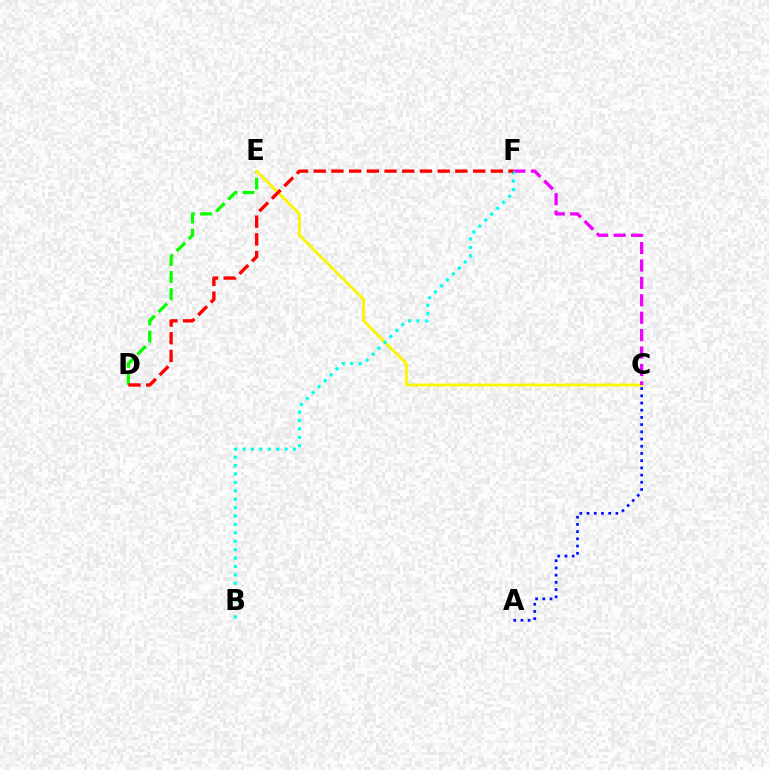{('D', 'E'): [{'color': '#08ff00', 'line_style': 'dashed', 'thickness': 2.32}], ('C', 'E'): [{'color': '#fcf500', 'line_style': 'solid', 'thickness': 2.04}], ('C', 'F'): [{'color': '#ee00ff', 'line_style': 'dashed', 'thickness': 2.37}], ('A', 'C'): [{'color': '#0010ff', 'line_style': 'dotted', 'thickness': 1.96}], ('B', 'F'): [{'color': '#00fff6', 'line_style': 'dotted', 'thickness': 2.28}], ('D', 'F'): [{'color': '#ff0000', 'line_style': 'dashed', 'thickness': 2.41}]}